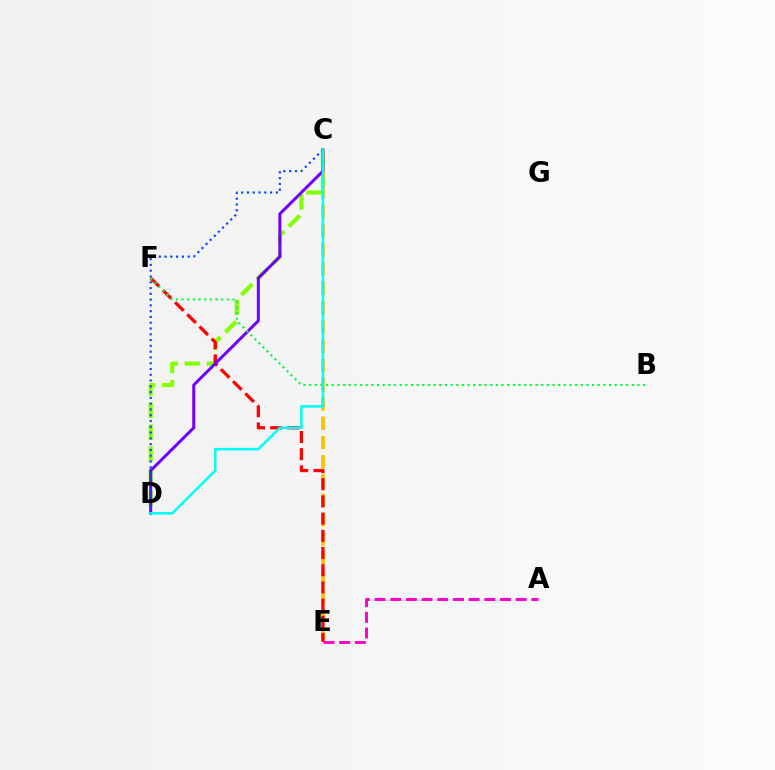{('C', 'D'): [{'color': '#84ff00', 'line_style': 'dashed', 'thickness': 2.99}, {'color': '#7200ff', 'line_style': 'solid', 'thickness': 2.17}, {'color': '#004bff', 'line_style': 'dotted', 'thickness': 1.57}, {'color': '#00fff6', 'line_style': 'solid', 'thickness': 1.83}], ('C', 'E'): [{'color': '#ffbd00', 'line_style': 'dashed', 'thickness': 2.62}], ('A', 'E'): [{'color': '#ff00cf', 'line_style': 'dashed', 'thickness': 2.13}], ('E', 'F'): [{'color': '#ff0000', 'line_style': 'dashed', 'thickness': 2.34}], ('B', 'F'): [{'color': '#00ff39', 'line_style': 'dotted', 'thickness': 1.54}]}